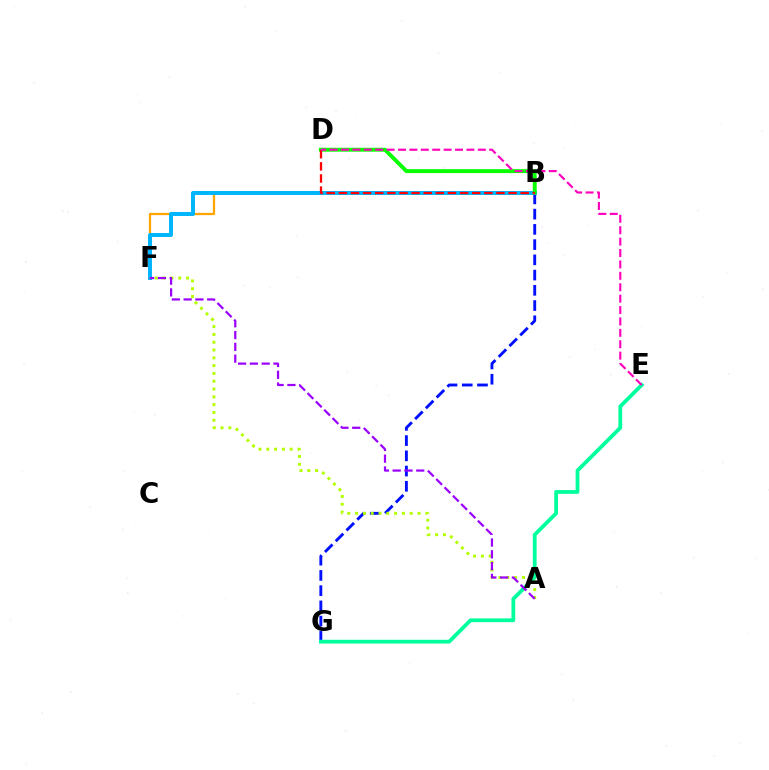{('B', 'G'): [{'color': '#0010ff', 'line_style': 'dashed', 'thickness': 2.07}], ('E', 'G'): [{'color': '#00ff9d', 'line_style': 'solid', 'thickness': 2.73}], ('B', 'F'): [{'color': '#ffa500', 'line_style': 'solid', 'thickness': 1.62}, {'color': '#00b5ff', 'line_style': 'solid', 'thickness': 2.86}], ('B', 'D'): [{'color': '#08ff00', 'line_style': 'solid', 'thickness': 2.81}, {'color': '#ff0000', 'line_style': 'dashed', 'thickness': 1.65}], ('A', 'F'): [{'color': '#b3ff00', 'line_style': 'dotted', 'thickness': 2.12}, {'color': '#9b00ff', 'line_style': 'dashed', 'thickness': 1.6}], ('D', 'E'): [{'color': '#ff00bd', 'line_style': 'dashed', 'thickness': 1.55}]}